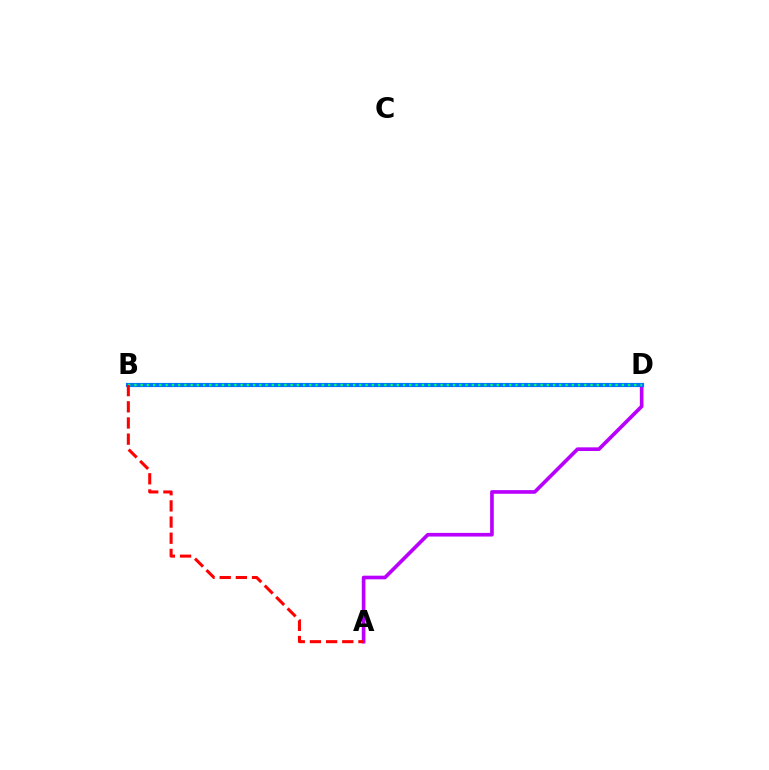{('A', 'D'): [{'color': '#b900ff', 'line_style': 'solid', 'thickness': 2.63}], ('B', 'D'): [{'color': '#d1ff00', 'line_style': 'solid', 'thickness': 1.78}, {'color': '#0074ff', 'line_style': 'solid', 'thickness': 3.0}, {'color': '#00ff5c', 'line_style': 'dotted', 'thickness': 1.7}], ('A', 'B'): [{'color': '#ff0000', 'line_style': 'dashed', 'thickness': 2.2}]}